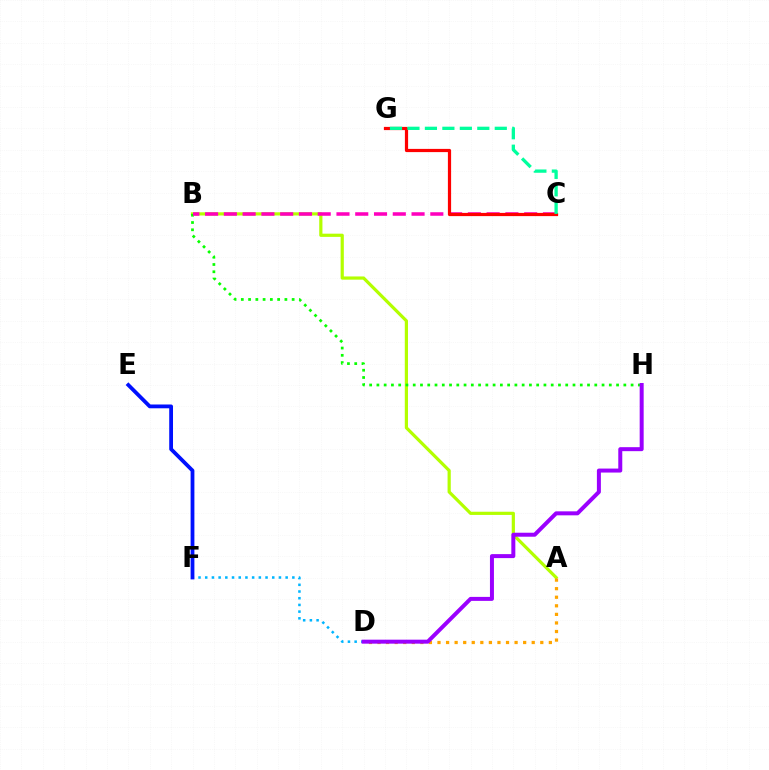{('A', 'B'): [{'color': '#b3ff00', 'line_style': 'solid', 'thickness': 2.31}], ('B', 'H'): [{'color': '#08ff00', 'line_style': 'dotted', 'thickness': 1.97}], ('D', 'F'): [{'color': '#00b5ff', 'line_style': 'dotted', 'thickness': 1.82}], ('B', 'C'): [{'color': '#ff00bd', 'line_style': 'dashed', 'thickness': 2.55}], ('A', 'D'): [{'color': '#ffa500', 'line_style': 'dotted', 'thickness': 2.33}], ('D', 'H'): [{'color': '#9b00ff', 'line_style': 'solid', 'thickness': 2.87}], ('E', 'F'): [{'color': '#0010ff', 'line_style': 'solid', 'thickness': 2.73}], ('C', 'G'): [{'color': '#ff0000', 'line_style': 'solid', 'thickness': 2.31}, {'color': '#00ff9d', 'line_style': 'dashed', 'thickness': 2.37}]}